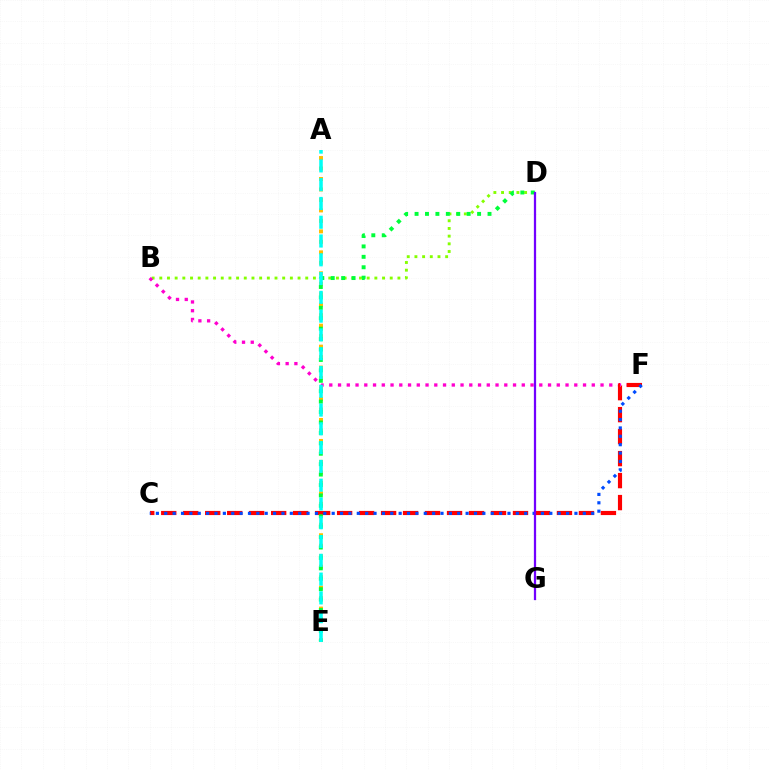{('A', 'E'): [{'color': '#ffbd00', 'line_style': 'dotted', 'thickness': 2.85}, {'color': '#00fff6', 'line_style': 'dashed', 'thickness': 2.55}], ('B', 'D'): [{'color': '#84ff00', 'line_style': 'dotted', 'thickness': 2.09}], ('B', 'F'): [{'color': '#ff00cf', 'line_style': 'dotted', 'thickness': 2.38}], ('C', 'F'): [{'color': '#ff0000', 'line_style': 'dashed', 'thickness': 2.99}, {'color': '#004bff', 'line_style': 'dotted', 'thickness': 2.27}], ('D', 'E'): [{'color': '#00ff39', 'line_style': 'dotted', 'thickness': 2.83}], ('D', 'G'): [{'color': '#7200ff', 'line_style': 'solid', 'thickness': 1.62}]}